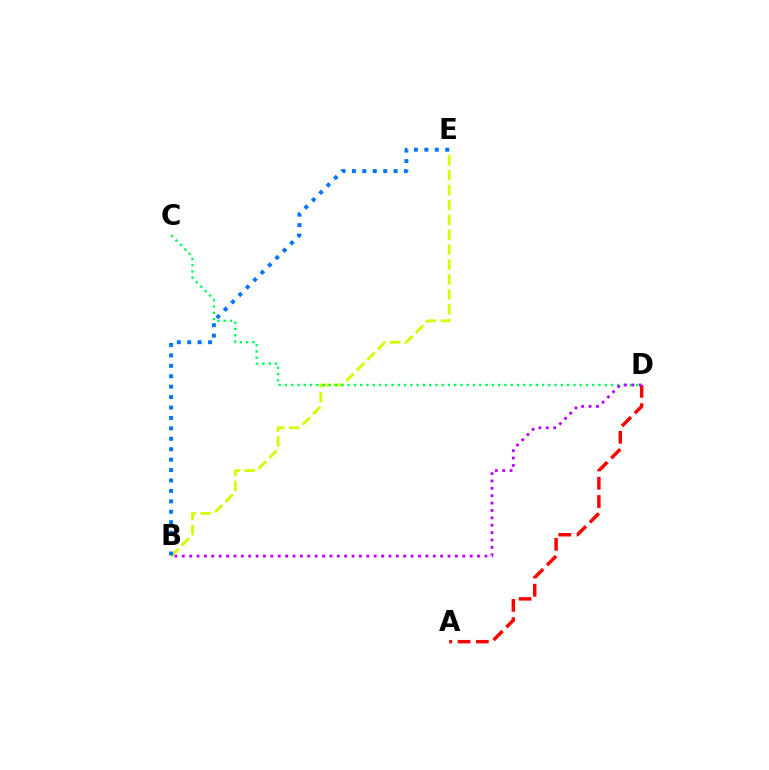{('A', 'D'): [{'color': '#ff0000', 'line_style': 'dashed', 'thickness': 2.48}], ('B', 'E'): [{'color': '#d1ff00', 'line_style': 'dashed', 'thickness': 2.02}, {'color': '#0074ff', 'line_style': 'dotted', 'thickness': 2.83}], ('C', 'D'): [{'color': '#00ff5c', 'line_style': 'dotted', 'thickness': 1.7}], ('B', 'D'): [{'color': '#b900ff', 'line_style': 'dotted', 'thickness': 2.01}]}